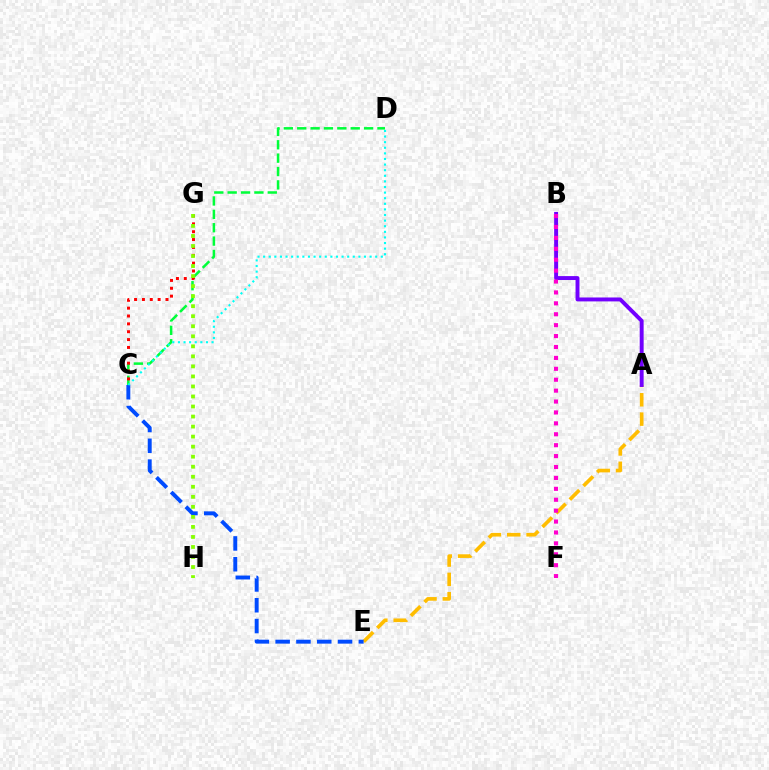{('C', 'D'): [{'color': '#00ff39', 'line_style': 'dashed', 'thickness': 1.82}, {'color': '#00fff6', 'line_style': 'dotted', 'thickness': 1.52}], ('A', 'E'): [{'color': '#ffbd00', 'line_style': 'dashed', 'thickness': 2.63}], ('C', 'G'): [{'color': '#ff0000', 'line_style': 'dotted', 'thickness': 2.14}], ('A', 'B'): [{'color': '#7200ff', 'line_style': 'solid', 'thickness': 2.83}], ('C', 'E'): [{'color': '#004bff', 'line_style': 'dashed', 'thickness': 2.83}], ('G', 'H'): [{'color': '#84ff00', 'line_style': 'dotted', 'thickness': 2.73}], ('B', 'F'): [{'color': '#ff00cf', 'line_style': 'dotted', 'thickness': 2.96}]}